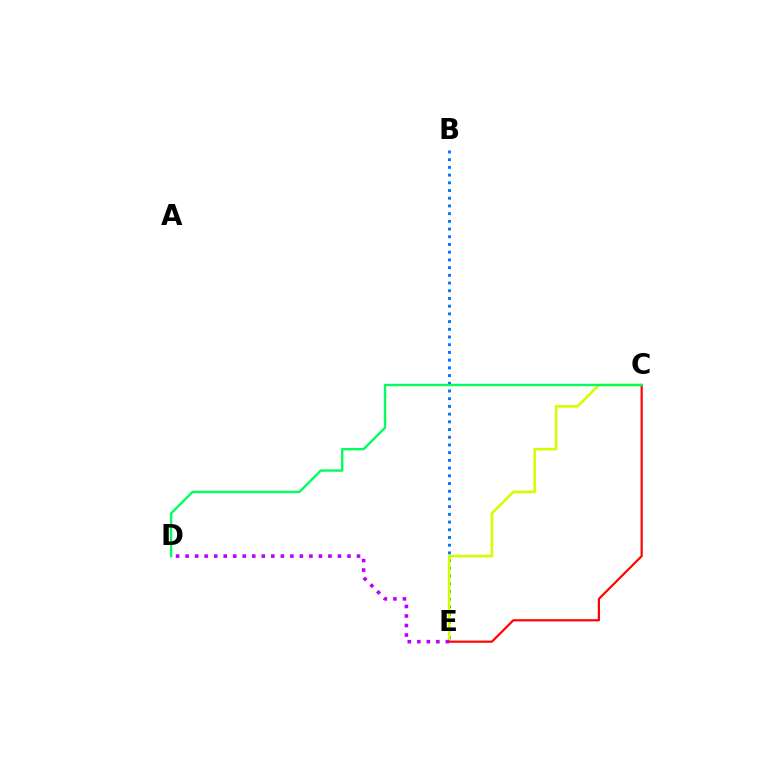{('B', 'E'): [{'color': '#0074ff', 'line_style': 'dotted', 'thickness': 2.09}], ('C', 'E'): [{'color': '#d1ff00', 'line_style': 'solid', 'thickness': 1.88}, {'color': '#ff0000', 'line_style': 'solid', 'thickness': 1.57}], ('C', 'D'): [{'color': '#00ff5c', 'line_style': 'solid', 'thickness': 1.71}], ('D', 'E'): [{'color': '#b900ff', 'line_style': 'dotted', 'thickness': 2.59}]}